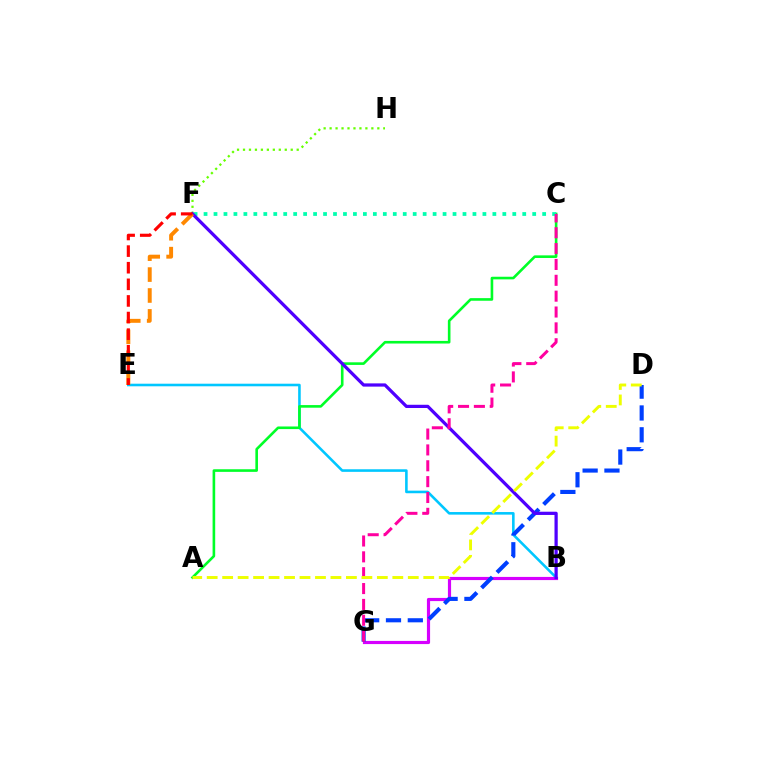{('B', 'E'): [{'color': '#00c7ff', 'line_style': 'solid', 'thickness': 1.86}], ('B', 'G'): [{'color': '#d600ff', 'line_style': 'solid', 'thickness': 2.28}], ('D', 'G'): [{'color': '#003fff', 'line_style': 'dashed', 'thickness': 2.96}], ('F', 'H'): [{'color': '#66ff00', 'line_style': 'dotted', 'thickness': 1.62}], ('A', 'C'): [{'color': '#00ff27', 'line_style': 'solid', 'thickness': 1.88}], ('C', 'F'): [{'color': '#00ffaf', 'line_style': 'dotted', 'thickness': 2.71}], ('B', 'F'): [{'color': '#4f00ff', 'line_style': 'solid', 'thickness': 2.33}], ('E', 'F'): [{'color': '#ff8800', 'line_style': 'dashed', 'thickness': 2.84}, {'color': '#ff0000', 'line_style': 'dashed', 'thickness': 2.26}], ('C', 'G'): [{'color': '#ff00a0', 'line_style': 'dashed', 'thickness': 2.15}], ('A', 'D'): [{'color': '#eeff00', 'line_style': 'dashed', 'thickness': 2.1}]}